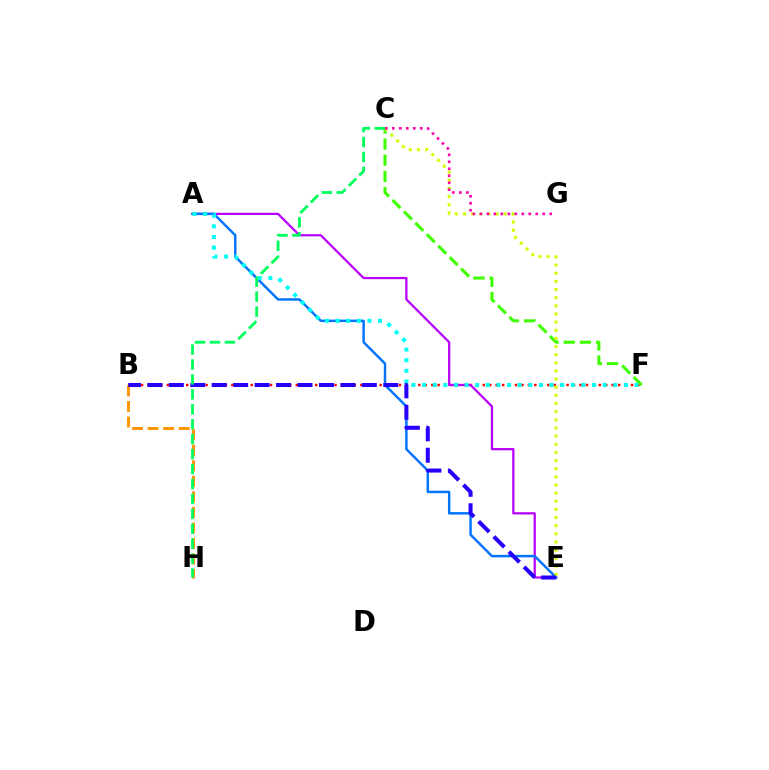{('B', 'H'): [{'color': '#ff9400', 'line_style': 'dashed', 'thickness': 2.11}], ('B', 'F'): [{'color': '#ff0000', 'line_style': 'dotted', 'thickness': 1.75}], ('A', 'E'): [{'color': '#b900ff', 'line_style': 'solid', 'thickness': 1.61}, {'color': '#0074ff', 'line_style': 'solid', 'thickness': 1.77}], ('C', 'F'): [{'color': '#3dff00', 'line_style': 'dashed', 'thickness': 2.2}], ('A', 'F'): [{'color': '#00fff6', 'line_style': 'dotted', 'thickness': 2.89}], ('C', 'E'): [{'color': '#d1ff00', 'line_style': 'dotted', 'thickness': 2.21}], ('B', 'E'): [{'color': '#2500ff', 'line_style': 'dashed', 'thickness': 2.91}], ('C', 'G'): [{'color': '#ff00ac', 'line_style': 'dotted', 'thickness': 1.9}], ('C', 'H'): [{'color': '#00ff5c', 'line_style': 'dashed', 'thickness': 2.03}]}